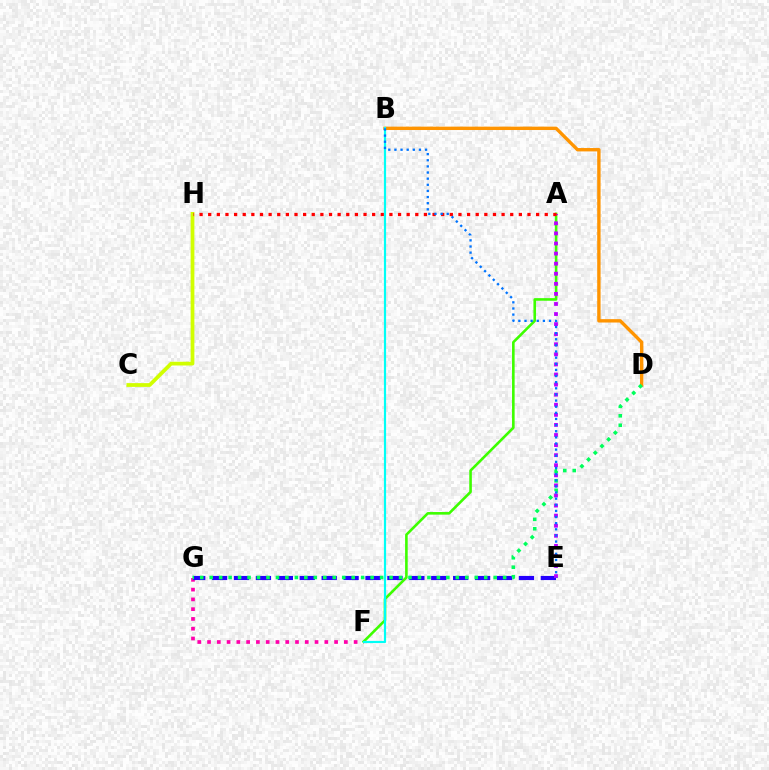{('F', 'G'): [{'color': '#ff00ac', 'line_style': 'dotted', 'thickness': 2.66}], ('E', 'G'): [{'color': '#2500ff', 'line_style': 'dashed', 'thickness': 2.98}], ('C', 'H'): [{'color': '#d1ff00', 'line_style': 'solid', 'thickness': 2.71}], ('A', 'F'): [{'color': '#3dff00', 'line_style': 'solid', 'thickness': 1.88}], ('A', 'E'): [{'color': '#b900ff', 'line_style': 'dotted', 'thickness': 2.74}], ('B', 'D'): [{'color': '#ff9400', 'line_style': 'solid', 'thickness': 2.43}], ('A', 'H'): [{'color': '#ff0000', 'line_style': 'dotted', 'thickness': 2.34}], ('B', 'F'): [{'color': '#00fff6', 'line_style': 'solid', 'thickness': 1.57}], ('D', 'G'): [{'color': '#00ff5c', 'line_style': 'dotted', 'thickness': 2.57}], ('B', 'E'): [{'color': '#0074ff', 'line_style': 'dotted', 'thickness': 1.67}]}